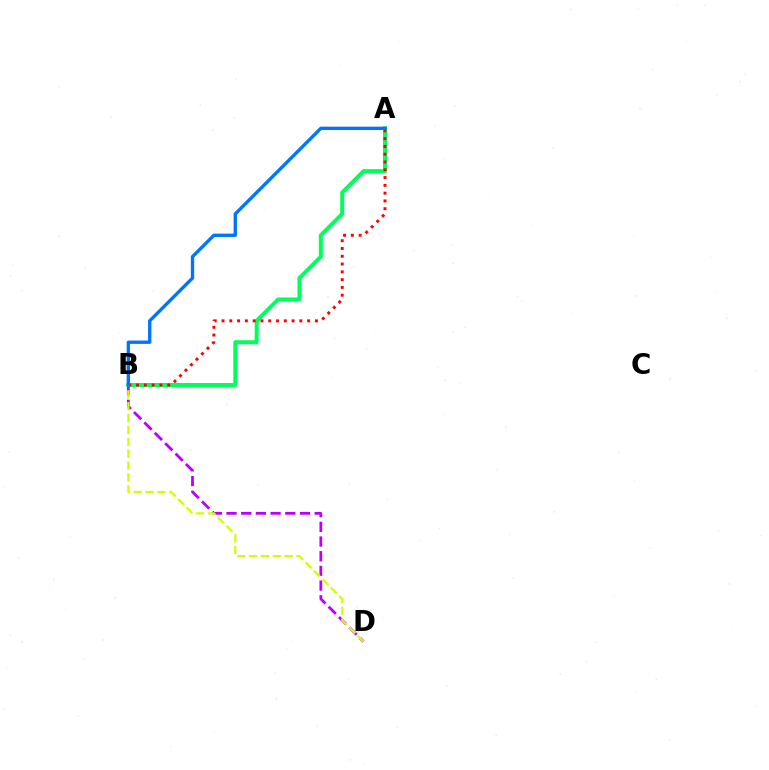{('B', 'D'): [{'color': '#b900ff', 'line_style': 'dashed', 'thickness': 2.0}, {'color': '#d1ff00', 'line_style': 'dashed', 'thickness': 1.61}], ('A', 'B'): [{'color': '#00ff5c', 'line_style': 'solid', 'thickness': 2.88}, {'color': '#ff0000', 'line_style': 'dotted', 'thickness': 2.11}, {'color': '#0074ff', 'line_style': 'solid', 'thickness': 2.4}]}